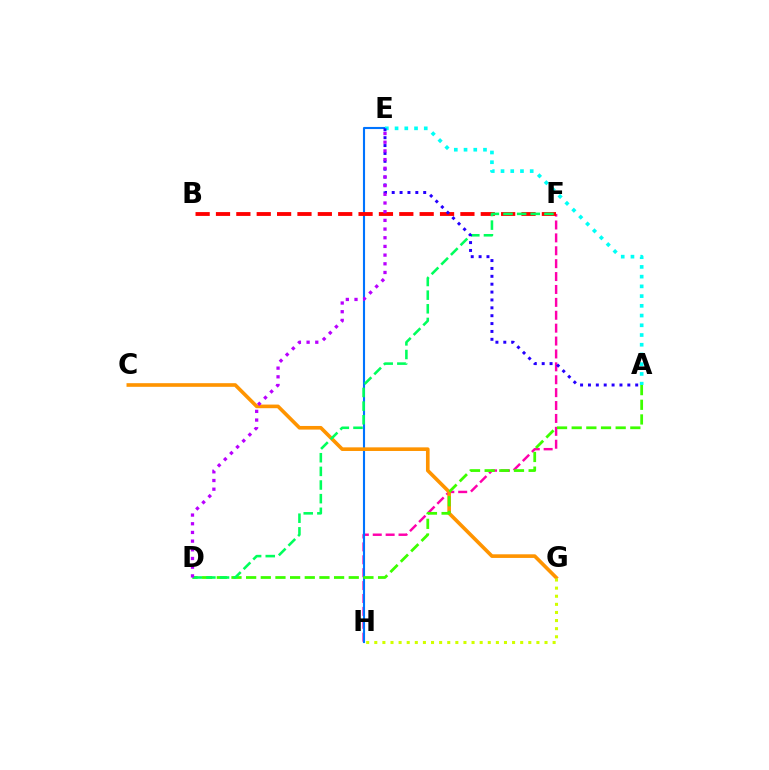{('F', 'H'): [{'color': '#ff00ac', 'line_style': 'dashed', 'thickness': 1.75}], ('E', 'H'): [{'color': '#0074ff', 'line_style': 'solid', 'thickness': 1.52}], ('B', 'F'): [{'color': '#ff0000', 'line_style': 'dashed', 'thickness': 2.77}], ('A', 'E'): [{'color': '#00fff6', 'line_style': 'dotted', 'thickness': 2.64}, {'color': '#2500ff', 'line_style': 'dotted', 'thickness': 2.14}], ('C', 'G'): [{'color': '#ff9400', 'line_style': 'solid', 'thickness': 2.61}], ('A', 'D'): [{'color': '#3dff00', 'line_style': 'dashed', 'thickness': 1.99}], ('G', 'H'): [{'color': '#d1ff00', 'line_style': 'dotted', 'thickness': 2.2}], ('D', 'F'): [{'color': '#00ff5c', 'line_style': 'dashed', 'thickness': 1.85}], ('D', 'E'): [{'color': '#b900ff', 'line_style': 'dotted', 'thickness': 2.36}]}